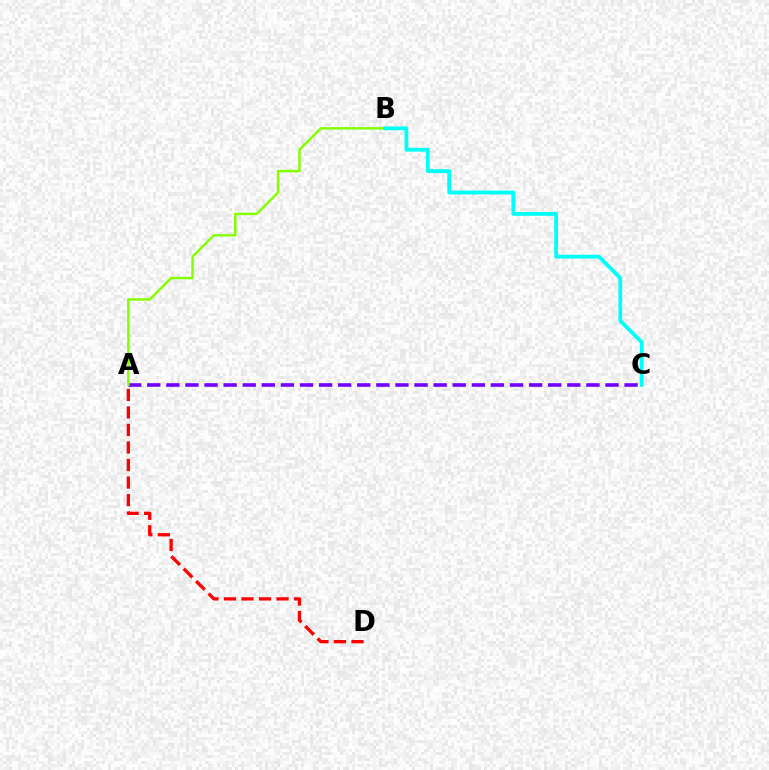{('A', 'C'): [{'color': '#7200ff', 'line_style': 'dashed', 'thickness': 2.59}], ('A', 'B'): [{'color': '#84ff00', 'line_style': 'solid', 'thickness': 1.78}], ('B', 'C'): [{'color': '#00fff6', 'line_style': 'solid', 'thickness': 2.74}], ('A', 'D'): [{'color': '#ff0000', 'line_style': 'dashed', 'thickness': 2.38}]}